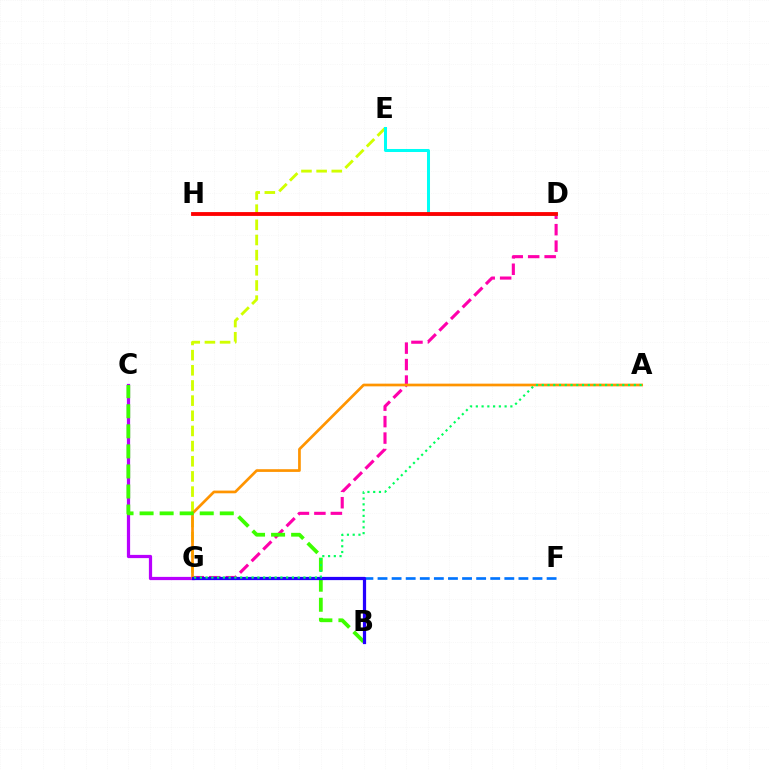{('C', 'G'): [{'color': '#b900ff', 'line_style': 'solid', 'thickness': 2.32}], ('D', 'G'): [{'color': '#ff00ac', 'line_style': 'dashed', 'thickness': 2.24}], ('E', 'G'): [{'color': '#d1ff00', 'line_style': 'dashed', 'thickness': 2.06}], ('A', 'G'): [{'color': '#ff9400', 'line_style': 'solid', 'thickness': 1.95}, {'color': '#00ff5c', 'line_style': 'dotted', 'thickness': 1.56}], ('F', 'G'): [{'color': '#0074ff', 'line_style': 'dashed', 'thickness': 1.91}], ('B', 'C'): [{'color': '#3dff00', 'line_style': 'dashed', 'thickness': 2.72}], ('D', 'E'): [{'color': '#00fff6', 'line_style': 'solid', 'thickness': 2.17}], ('B', 'G'): [{'color': '#2500ff', 'line_style': 'solid', 'thickness': 2.32}], ('D', 'H'): [{'color': '#ff0000', 'line_style': 'solid', 'thickness': 2.76}]}